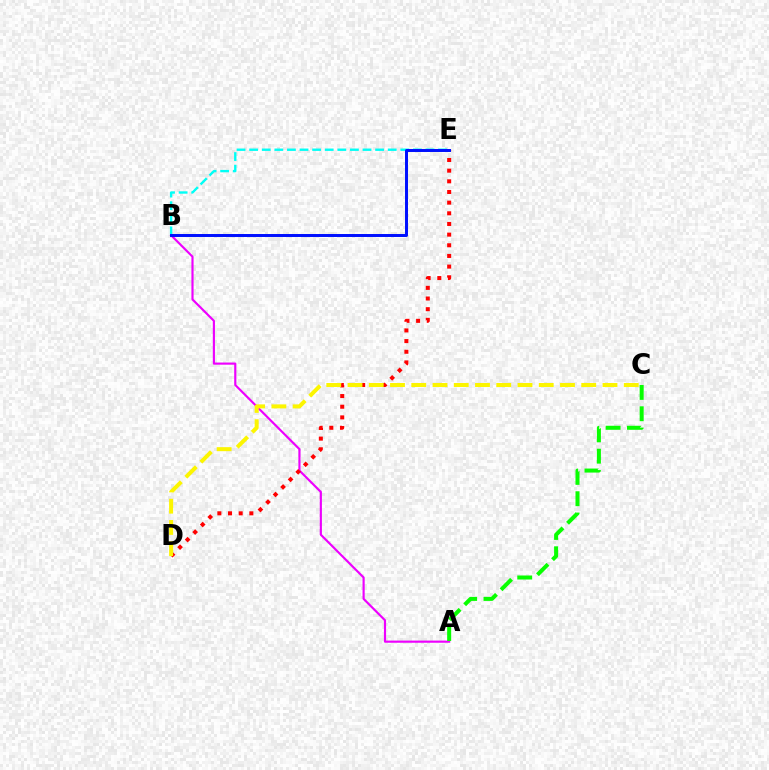{('A', 'B'): [{'color': '#ee00ff', 'line_style': 'solid', 'thickness': 1.55}], ('B', 'E'): [{'color': '#00fff6', 'line_style': 'dashed', 'thickness': 1.71}, {'color': '#0010ff', 'line_style': 'solid', 'thickness': 2.14}], ('D', 'E'): [{'color': '#ff0000', 'line_style': 'dotted', 'thickness': 2.9}], ('A', 'C'): [{'color': '#08ff00', 'line_style': 'dashed', 'thickness': 2.89}], ('C', 'D'): [{'color': '#fcf500', 'line_style': 'dashed', 'thickness': 2.89}]}